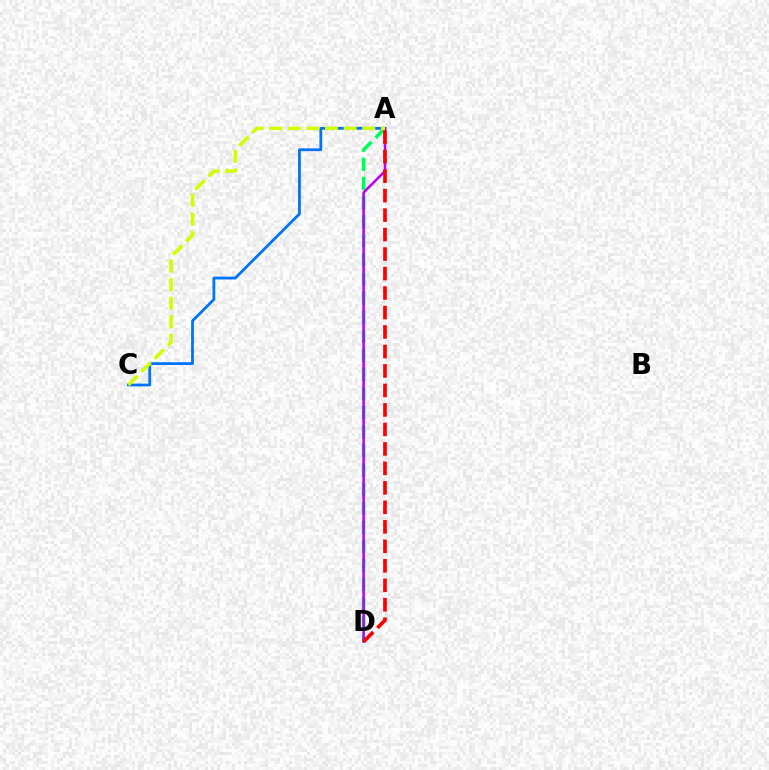{('A', 'C'): [{'color': '#0074ff', 'line_style': 'solid', 'thickness': 2.01}, {'color': '#d1ff00', 'line_style': 'dashed', 'thickness': 2.53}], ('A', 'D'): [{'color': '#00ff5c', 'line_style': 'dashed', 'thickness': 2.6}, {'color': '#b900ff', 'line_style': 'solid', 'thickness': 1.83}, {'color': '#ff0000', 'line_style': 'dashed', 'thickness': 2.65}]}